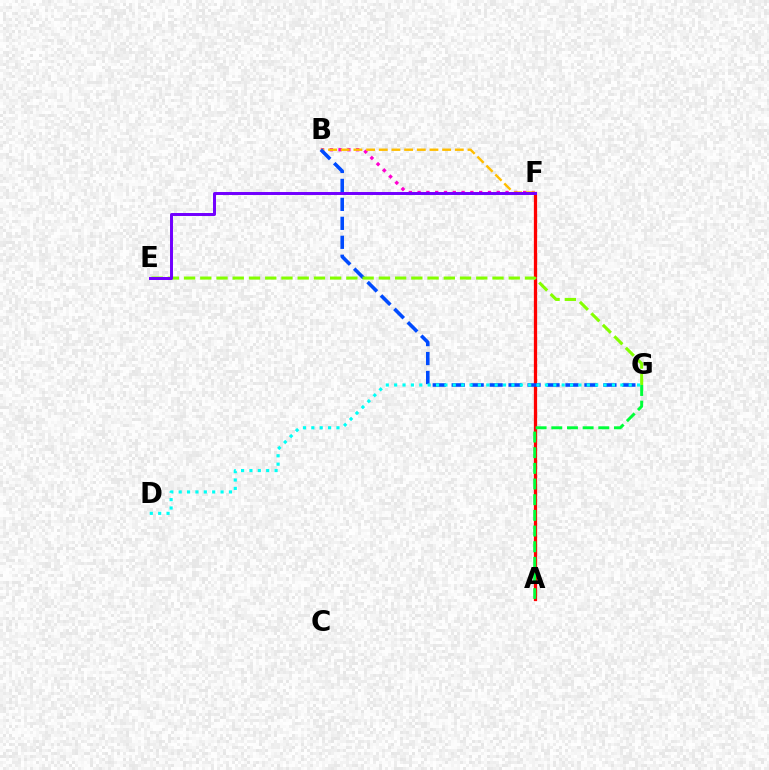{('A', 'F'): [{'color': '#ff0000', 'line_style': 'solid', 'thickness': 2.35}], ('B', 'F'): [{'color': '#ff00cf', 'line_style': 'dotted', 'thickness': 2.39}, {'color': '#ffbd00', 'line_style': 'dashed', 'thickness': 1.72}], ('B', 'G'): [{'color': '#004bff', 'line_style': 'dashed', 'thickness': 2.58}], ('E', 'G'): [{'color': '#84ff00', 'line_style': 'dashed', 'thickness': 2.21}], ('A', 'G'): [{'color': '#00ff39', 'line_style': 'dashed', 'thickness': 2.13}], ('D', 'G'): [{'color': '#00fff6', 'line_style': 'dotted', 'thickness': 2.28}], ('E', 'F'): [{'color': '#7200ff', 'line_style': 'solid', 'thickness': 2.14}]}